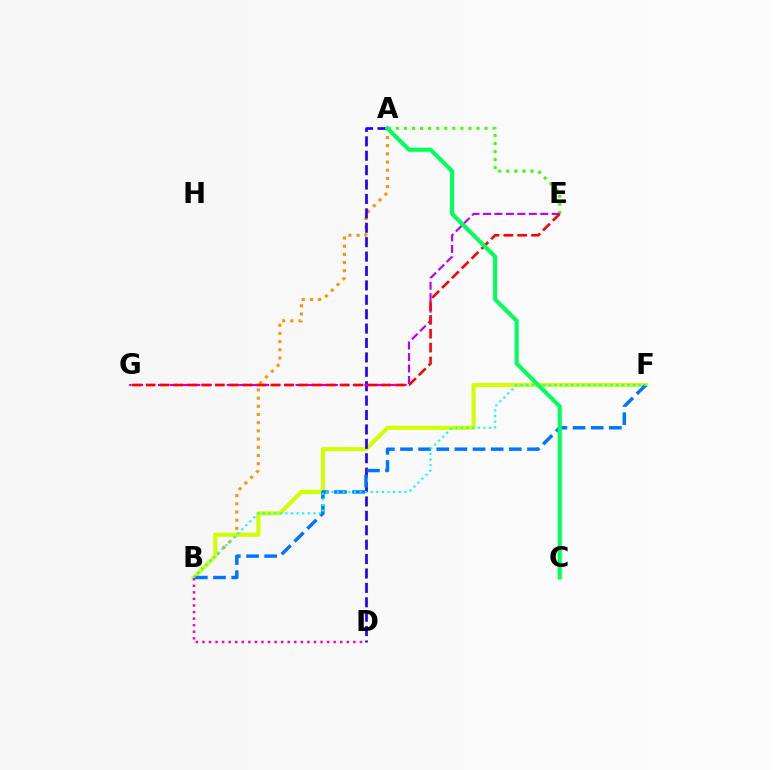{('A', 'B'): [{'color': '#ff9400', 'line_style': 'dotted', 'thickness': 2.22}], ('B', 'F'): [{'color': '#d1ff00', 'line_style': 'solid', 'thickness': 2.96}, {'color': '#0074ff', 'line_style': 'dashed', 'thickness': 2.46}, {'color': '#00fff6', 'line_style': 'dotted', 'thickness': 1.53}], ('A', 'E'): [{'color': '#3dff00', 'line_style': 'dotted', 'thickness': 2.19}], ('A', 'D'): [{'color': '#2500ff', 'line_style': 'dashed', 'thickness': 1.96}], ('E', 'G'): [{'color': '#b900ff', 'line_style': 'dashed', 'thickness': 1.56}, {'color': '#ff0000', 'line_style': 'dashed', 'thickness': 1.88}], ('B', 'D'): [{'color': '#ff00ac', 'line_style': 'dotted', 'thickness': 1.78}], ('A', 'C'): [{'color': '#00ff5c', 'line_style': 'solid', 'thickness': 2.94}]}